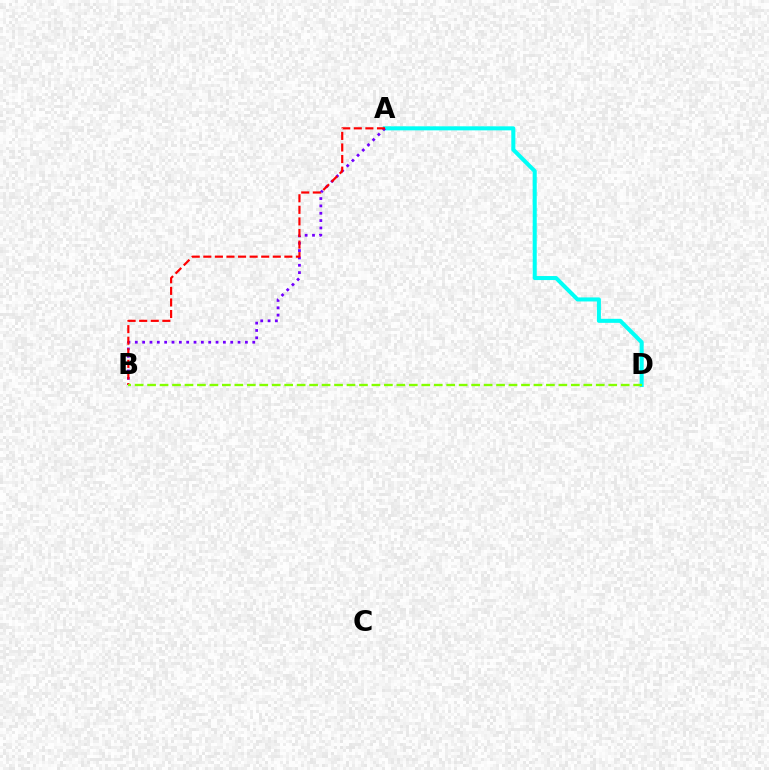{('A', 'D'): [{'color': '#00fff6', 'line_style': 'solid', 'thickness': 2.91}], ('A', 'B'): [{'color': '#7200ff', 'line_style': 'dotted', 'thickness': 1.99}, {'color': '#ff0000', 'line_style': 'dashed', 'thickness': 1.57}], ('B', 'D'): [{'color': '#84ff00', 'line_style': 'dashed', 'thickness': 1.69}]}